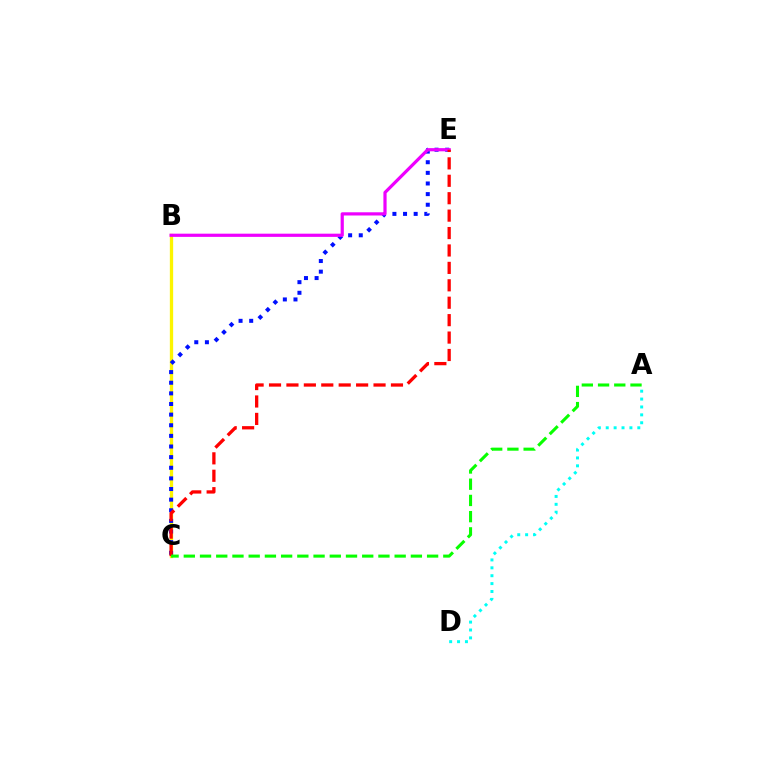{('B', 'C'): [{'color': '#fcf500', 'line_style': 'solid', 'thickness': 2.38}], ('C', 'E'): [{'color': '#0010ff', 'line_style': 'dotted', 'thickness': 2.89}, {'color': '#ff0000', 'line_style': 'dashed', 'thickness': 2.37}], ('B', 'E'): [{'color': '#ee00ff', 'line_style': 'solid', 'thickness': 2.31}], ('A', 'D'): [{'color': '#00fff6', 'line_style': 'dotted', 'thickness': 2.14}], ('A', 'C'): [{'color': '#08ff00', 'line_style': 'dashed', 'thickness': 2.2}]}